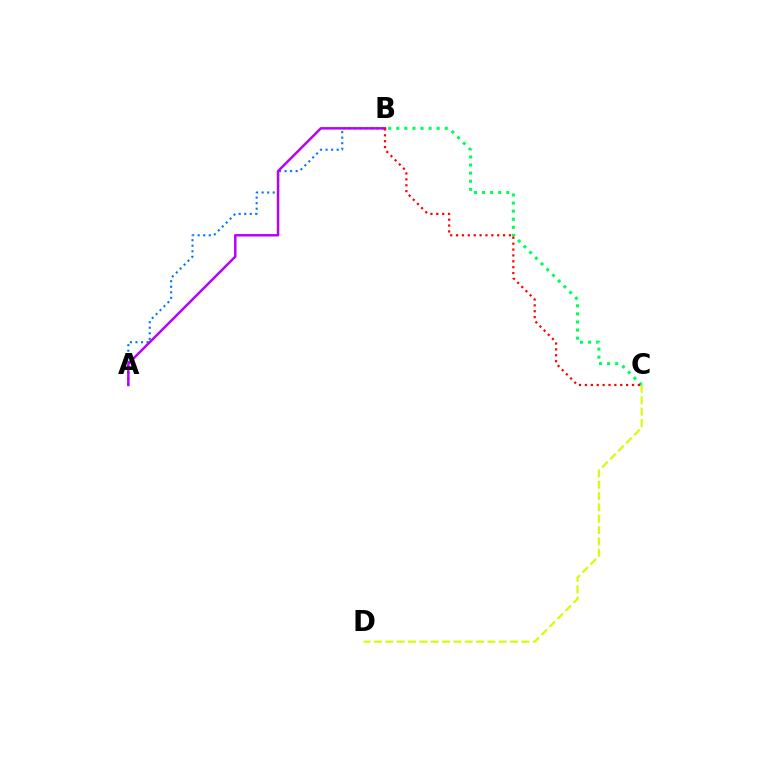{('A', 'B'): [{'color': '#0074ff', 'line_style': 'dotted', 'thickness': 1.51}, {'color': '#b900ff', 'line_style': 'solid', 'thickness': 1.78}], ('C', 'D'): [{'color': '#d1ff00', 'line_style': 'dashed', 'thickness': 1.54}], ('B', 'C'): [{'color': '#00ff5c', 'line_style': 'dotted', 'thickness': 2.2}, {'color': '#ff0000', 'line_style': 'dotted', 'thickness': 1.6}]}